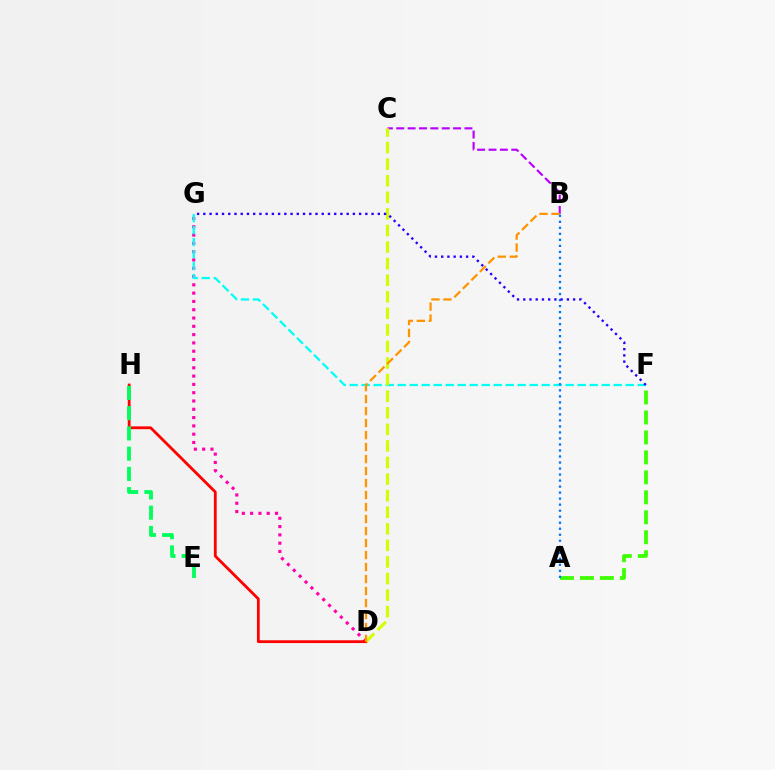{('A', 'F'): [{'color': '#3dff00', 'line_style': 'dashed', 'thickness': 2.71}], ('B', 'C'): [{'color': '#b900ff', 'line_style': 'dashed', 'thickness': 1.54}], ('D', 'G'): [{'color': '#ff00ac', 'line_style': 'dotted', 'thickness': 2.25}], ('F', 'G'): [{'color': '#00fff6', 'line_style': 'dashed', 'thickness': 1.63}, {'color': '#2500ff', 'line_style': 'dotted', 'thickness': 1.69}], ('D', 'H'): [{'color': '#ff0000', 'line_style': 'solid', 'thickness': 2.01}], ('C', 'D'): [{'color': '#d1ff00', 'line_style': 'dashed', 'thickness': 2.25}], ('B', 'D'): [{'color': '#ff9400', 'line_style': 'dashed', 'thickness': 1.63}], ('E', 'H'): [{'color': '#00ff5c', 'line_style': 'dashed', 'thickness': 2.75}], ('A', 'B'): [{'color': '#0074ff', 'line_style': 'dotted', 'thickness': 1.63}]}